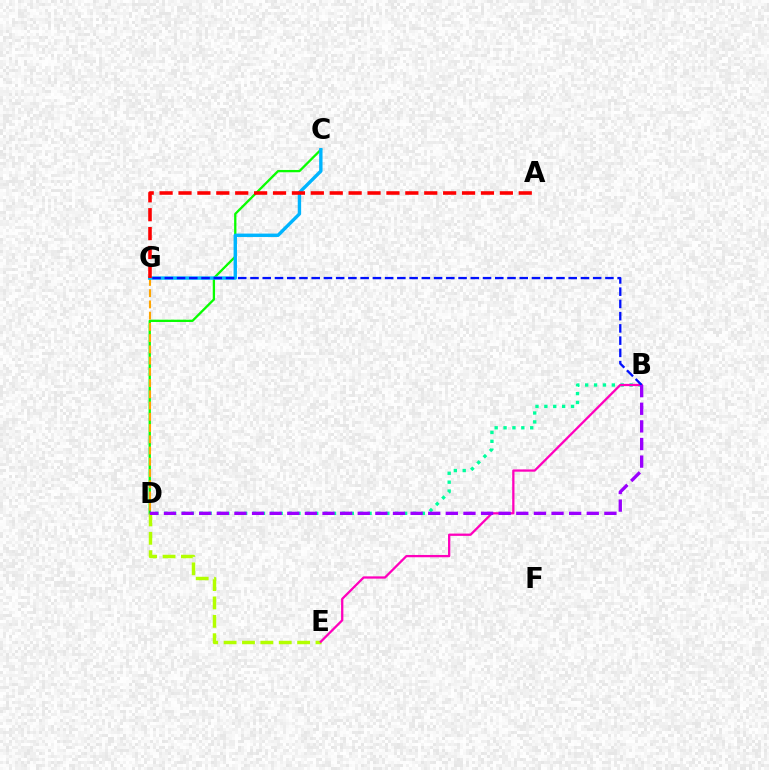{('C', 'D'): [{'color': '#08ff00', 'line_style': 'solid', 'thickness': 1.65}], ('D', 'G'): [{'color': '#ffa500', 'line_style': 'dashed', 'thickness': 1.53}], ('D', 'E'): [{'color': '#b3ff00', 'line_style': 'dashed', 'thickness': 2.5}], ('B', 'D'): [{'color': '#00ff9d', 'line_style': 'dotted', 'thickness': 2.41}, {'color': '#9b00ff', 'line_style': 'dashed', 'thickness': 2.39}], ('B', 'E'): [{'color': '#ff00bd', 'line_style': 'solid', 'thickness': 1.64}], ('C', 'G'): [{'color': '#00b5ff', 'line_style': 'solid', 'thickness': 2.44}], ('B', 'G'): [{'color': '#0010ff', 'line_style': 'dashed', 'thickness': 1.66}], ('A', 'G'): [{'color': '#ff0000', 'line_style': 'dashed', 'thickness': 2.57}]}